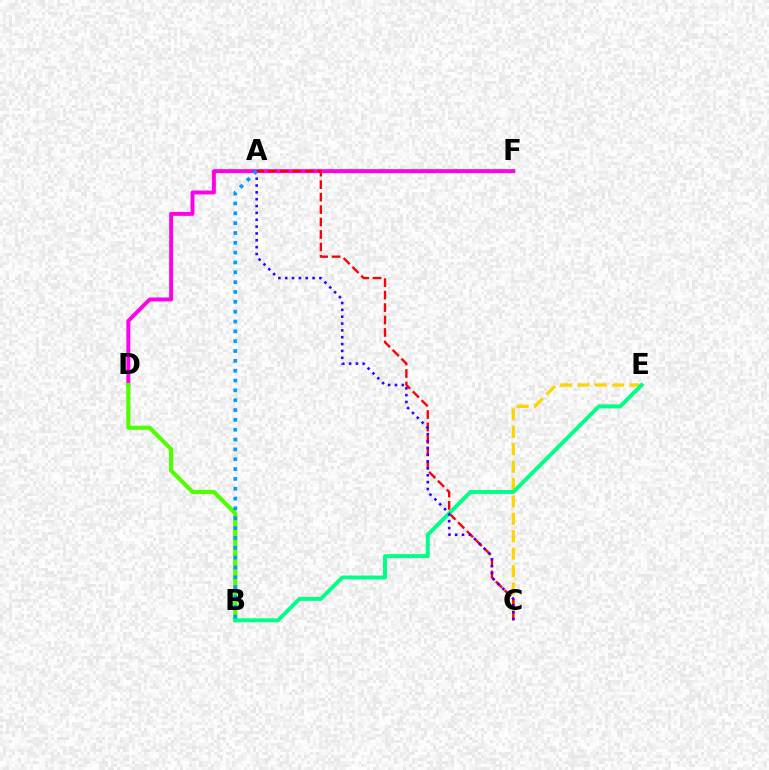{('D', 'F'): [{'color': '#ff00ed', 'line_style': 'solid', 'thickness': 2.84}], ('C', 'E'): [{'color': '#ffd500', 'line_style': 'dashed', 'thickness': 2.36}], ('B', 'D'): [{'color': '#4fff00', 'line_style': 'solid', 'thickness': 2.98}], ('A', 'C'): [{'color': '#ff0000', 'line_style': 'dashed', 'thickness': 1.69}, {'color': '#3700ff', 'line_style': 'dotted', 'thickness': 1.86}], ('B', 'E'): [{'color': '#00ff86', 'line_style': 'solid', 'thickness': 2.83}], ('A', 'B'): [{'color': '#009eff', 'line_style': 'dotted', 'thickness': 2.67}]}